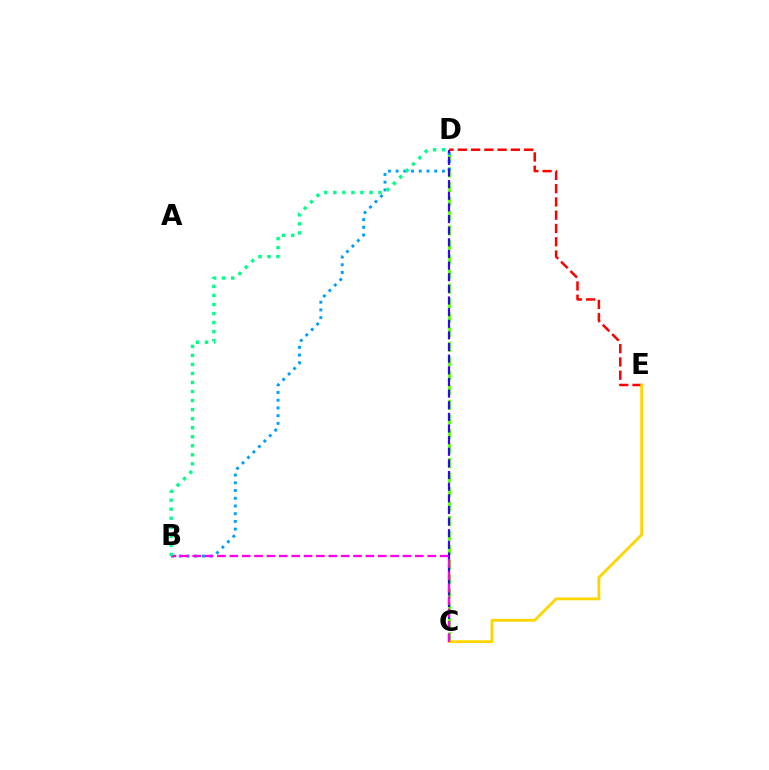{('D', 'E'): [{'color': '#ff0000', 'line_style': 'dashed', 'thickness': 1.8}], ('C', 'D'): [{'color': '#4fff00', 'line_style': 'dashed', 'thickness': 1.97}, {'color': '#3700ff', 'line_style': 'dashed', 'thickness': 1.58}], ('B', 'D'): [{'color': '#009eff', 'line_style': 'dotted', 'thickness': 2.1}, {'color': '#00ff86', 'line_style': 'dotted', 'thickness': 2.46}], ('C', 'E'): [{'color': '#ffd500', 'line_style': 'solid', 'thickness': 2.02}], ('B', 'C'): [{'color': '#ff00ed', 'line_style': 'dashed', 'thickness': 1.68}]}